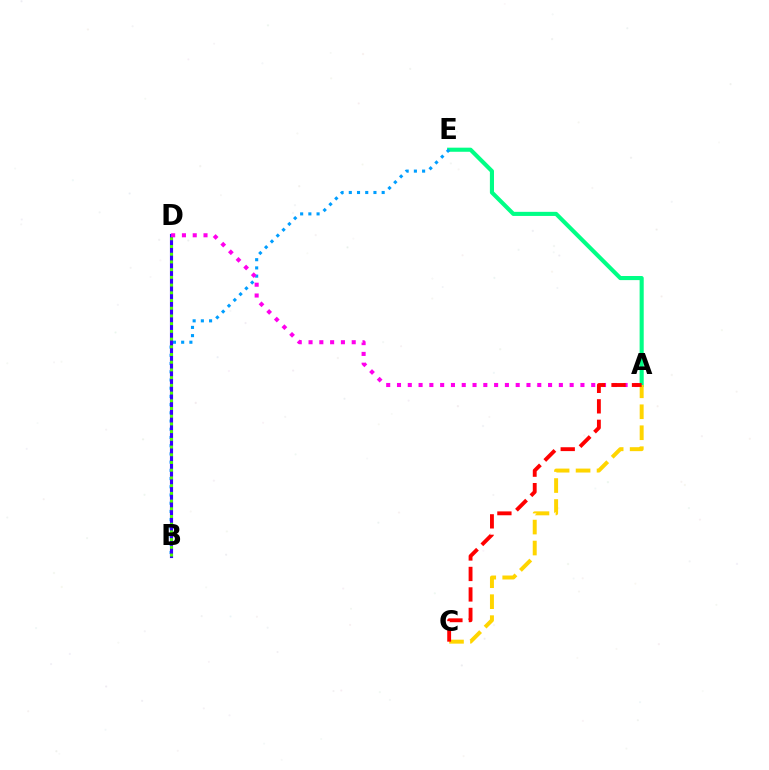{('A', 'E'): [{'color': '#00ff86', 'line_style': 'solid', 'thickness': 2.96}], ('A', 'C'): [{'color': '#ffd500', 'line_style': 'dashed', 'thickness': 2.85}, {'color': '#ff0000', 'line_style': 'dashed', 'thickness': 2.78}], ('B', 'E'): [{'color': '#009eff', 'line_style': 'dotted', 'thickness': 2.23}], ('B', 'D'): [{'color': '#3700ff', 'line_style': 'solid', 'thickness': 2.25}, {'color': '#4fff00', 'line_style': 'dotted', 'thickness': 2.1}], ('A', 'D'): [{'color': '#ff00ed', 'line_style': 'dotted', 'thickness': 2.93}]}